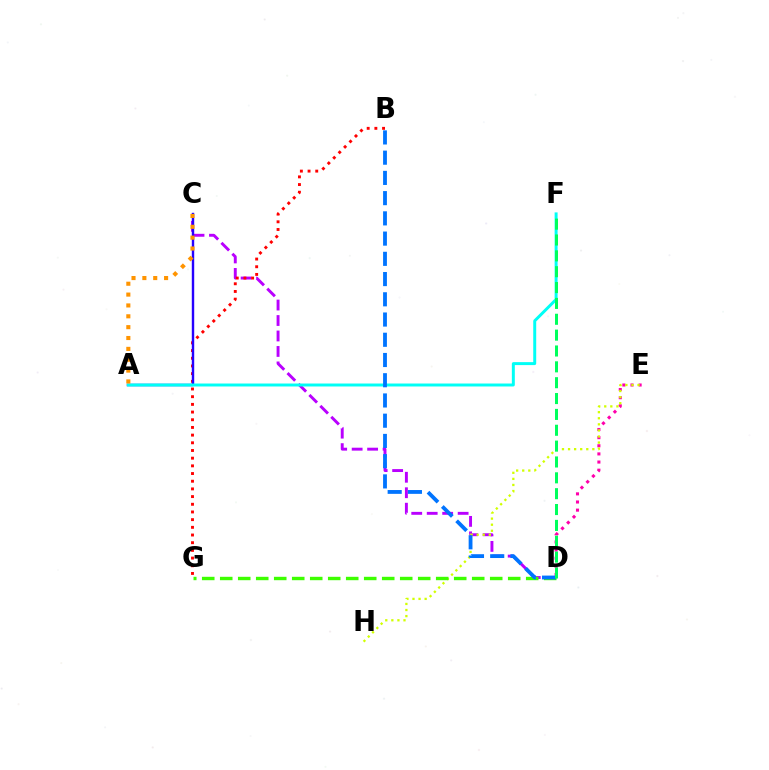{('C', 'D'): [{'color': '#b900ff', 'line_style': 'dashed', 'thickness': 2.1}], ('D', 'E'): [{'color': '#ff00ac', 'line_style': 'dotted', 'thickness': 2.21}], ('E', 'H'): [{'color': '#d1ff00', 'line_style': 'dotted', 'thickness': 1.65}], ('B', 'G'): [{'color': '#ff0000', 'line_style': 'dotted', 'thickness': 2.09}], ('D', 'G'): [{'color': '#3dff00', 'line_style': 'dashed', 'thickness': 2.45}], ('A', 'C'): [{'color': '#2500ff', 'line_style': 'solid', 'thickness': 1.74}, {'color': '#ff9400', 'line_style': 'dotted', 'thickness': 2.95}], ('A', 'F'): [{'color': '#00fff6', 'line_style': 'solid', 'thickness': 2.13}], ('B', 'D'): [{'color': '#0074ff', 'line_style': 'dashed', 'thickness': 2.75}], ('D', 'F'): [{'color': '#00ff5c', 'line_style': 'dashed', 'thickness': 2.15}]}